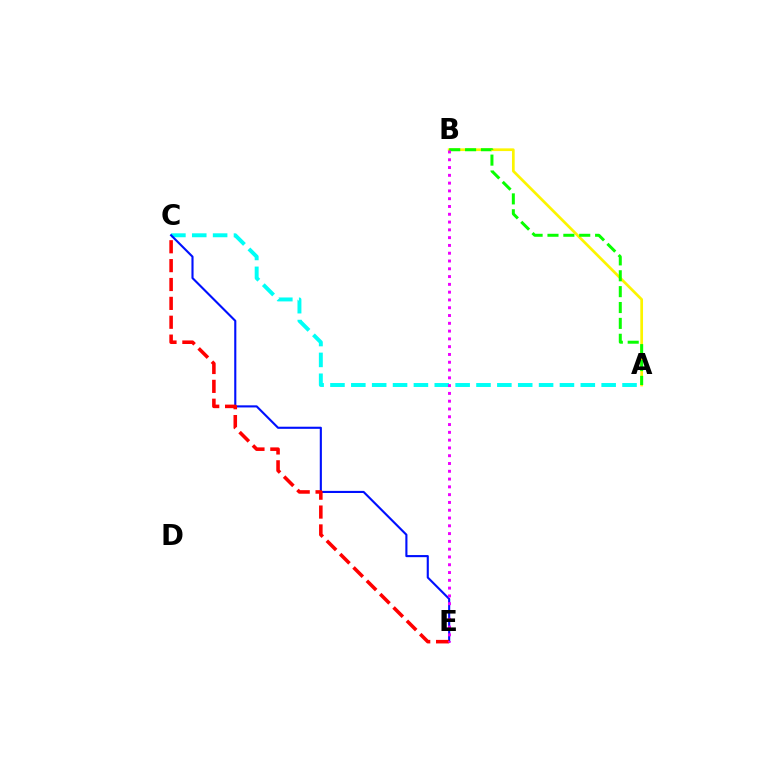{('A', 'C'): [{'color': '#00fff6', 'line_style': 'dashed', 'thickness': 2.83}], ('C', 'E'): [{'color': '#0010ff', 'line_style': 'solid', 'thickness': 1.52}, {'color': '#ff0000', 'line_style': 'dashed', 'thickness': 2.56}], ('A', 'B'): [{'color': '#fcf500', 'line_style': 'solid', 'thickness': 1.95}, {'color': '#08ff00', 'line_style': 'dashed', 'thickness': 2.16}], ('B', 'E'): [{'color': '#ee00ff', 'line_style': 'dotted', 'thickness': 2.12}]}